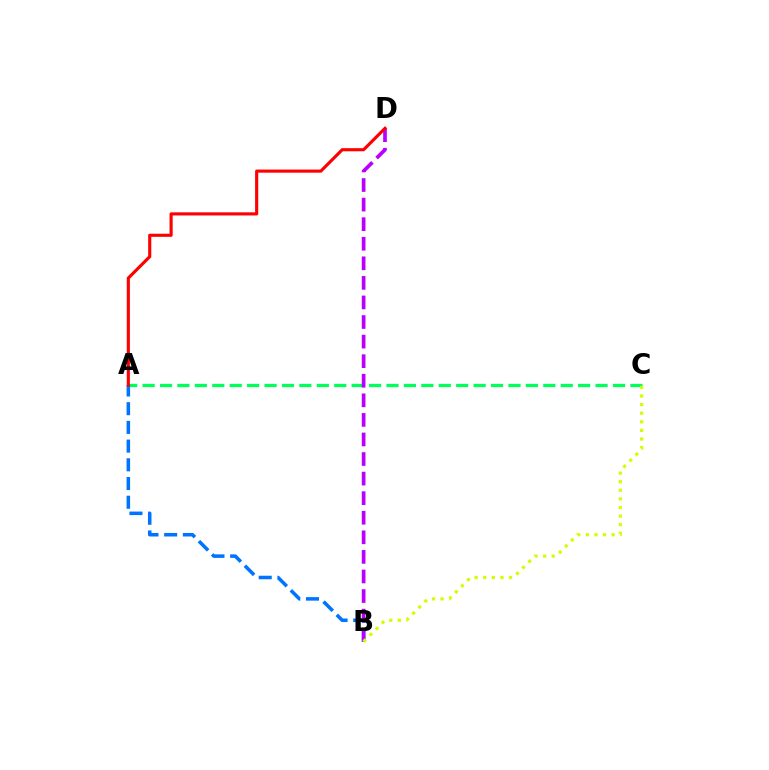{('A', 'C'): [{'color': '#00ff5c', 'line_style': 'dashed', 'thickness': 2.37}], ('A', 'B'): [{'color': '#0074ff', 'line_style': 'dashed', 'thickness': 2.54}], ('B', 'D'): [{'color': '#b900ff', 'line_style': 'dashed', 'thickness': 2.66}], ('A', 'D'): [{'color': '#ff0000', 'line_style': 'solid', 'thickness': 2.25}], ('B', 'C'): [{'color': '#d1ff00', 'line_style': 'dotted', 'thickness': 2.34}]}